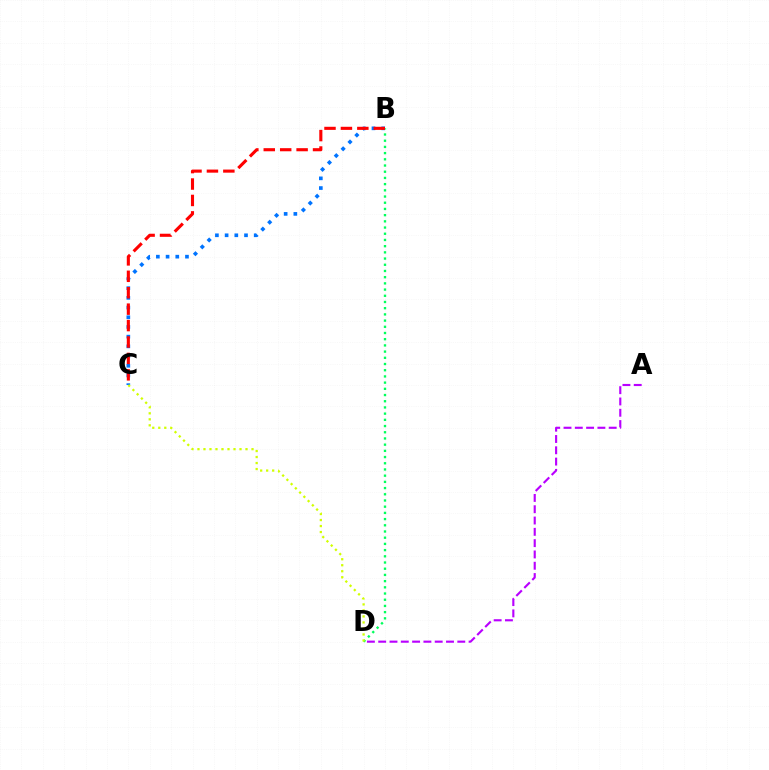{('A', 'D'): [{'color': '#b900ff', 'line_style': 'dashed', 'thickness': 1.54}], ('B', 'D'): [{'color': '#00ff5c', 'line_style': 'dotted', 'thickness': 1.69}], ('B', 'C'): [{'color': '#0074ff', 'line_style': 'dotted', 'thickness': 2.64}, {'color': '#ff0000', 'line_style': 'dashed', 'thickness': 2.23}], ('C', 'D'): [{'color': '#d1ff00', 'line_style': 'dotted', 'thickness': 1.63}]}